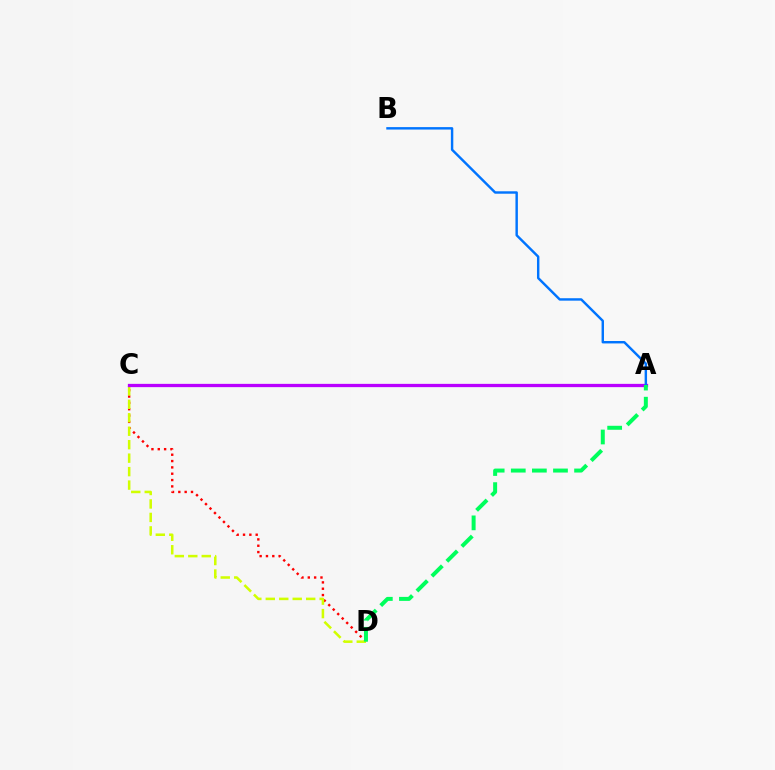{('C', 'D'): [{'color': '#ff0000', 'line_style': 'dotted', 'thickness': 1.72}, {'color': '#d1ff00', 'line_style': 'dashed', 'thickness': 1.83}], ('A', 'C'): [{'color': '#b900ff', 'line_style': 'solid', 'thickness': 2.36}], ('A', 'B'): [{'color': '#0074ff', 'line_style': 'solid', 'thickness': 1.75}], ('A', 'D'): [{'color': '#00ff5c', 'line_style': 'dashed', 'thickness': 2.87}]}